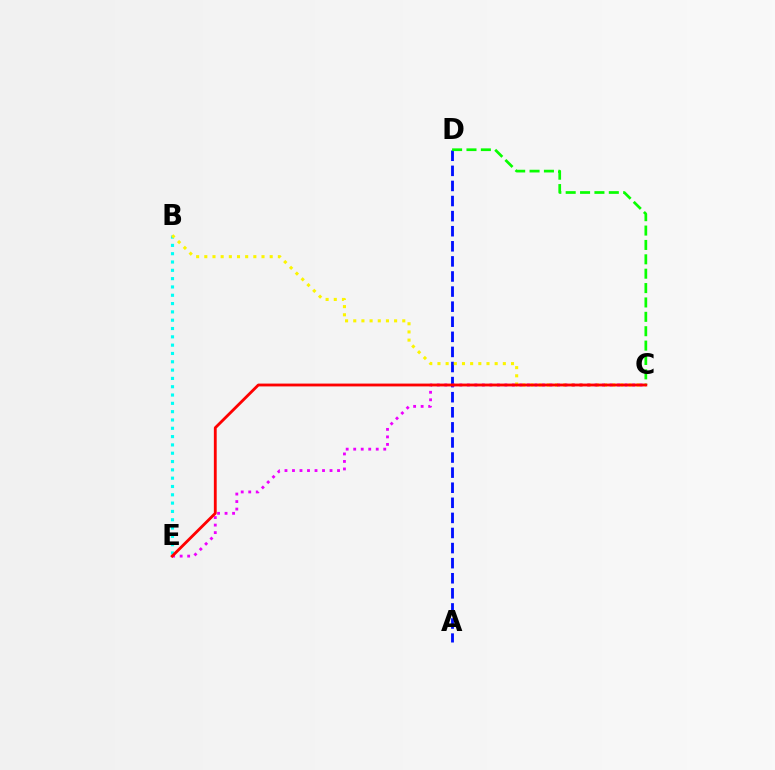{('B', 'E'): [{'color': '#00fff6', 'line_style': 'dotted', 'thickness': 2.26}], ('A', 'D'): [{'color': '#0010ff', 'line_style': 'dashed', 'thickness': 2.05}], ('B', 'C'): [{'color': '#fcf500', 'line_style': 'dotted', 'thickness': 2.22}], ('C', 'D'): [{'color': '#08ff00', 'line_style': 'dashed', 'thickness': 1.95}], ('C', 'E'): [{'color': '#ee00ff', 'line_style': 'dotted', 'thickness': 2.04}, {'color': '#ff0000', 'line_style': 'solid', 'thickness': 2.04}]}